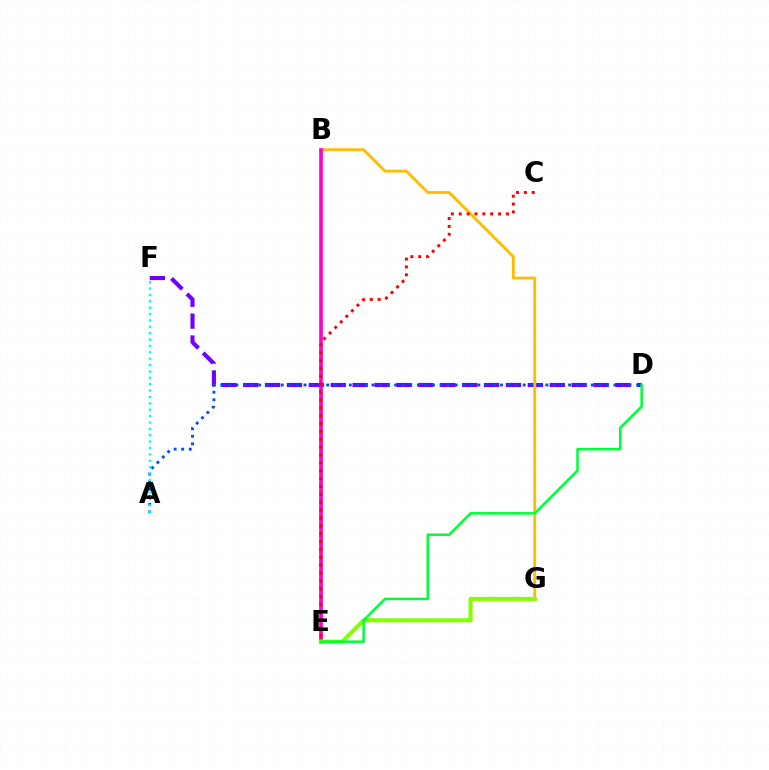{('D', 'F'): [{'color': '#7200ff', 'line_style': 'dashed', 'thickness': 2.97}], ('B', 'G'): [{'color': '#ffbd00', 'line_style': 'solid', 'thickness': 2.07}], ('B', 'E'): [{'color': '#ff00cf', 'line_style': 'solid', 'thickness': 2.66}], ('E', 'G'): [{'color': '#84ff00', 'line_style': 'solid', 'thickness': 2.92}], ('D', 'E'): [{'color': '#00ff39', 'line_style': 'solid', 'thickness': 1.83}], ('A', 'D'): [{'color': '#004bff', 'line_style': 'dotted', 'thickness': 2.05}], ('C', 'E'): [{'color': '#ff0000', 'line_style': 'dotted', 'thickness': 2.14}], ('A', 'F'): [{'color': '#00fff6', 'line_style': 'dotted', 'thickness': 1.73}]}